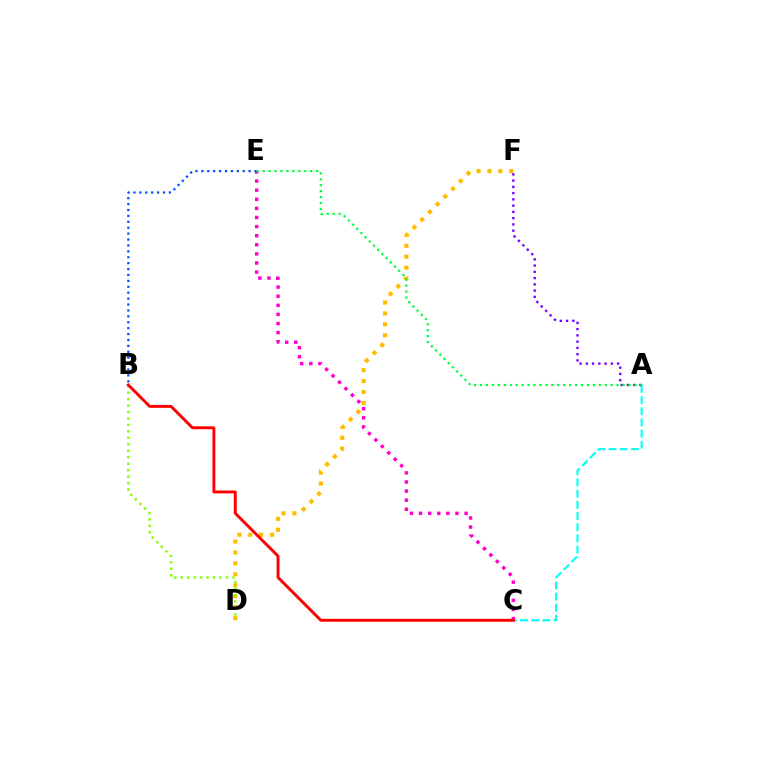{('A', 'C'): [{'color': '#00fff6', 'line_style': 'dashed', 'thickness': 1.52}], ('D', 'F'): [{'color': '#ffbd00', 'line_style': 'dotted', 'thickness': 2.97}], ('A', 'F'): [{'color': '#7200ff', 'line_style': 'dotted', 'thickness': 1.7}], ('C', 'E'): [{'color': '#ff00cf', 'line_style': 'dotted', 'thickness': 2.47}], ('B', 'E'): [{'color': '#004bff', 'line_style': 'dotted', 'thickness': 1.6}], ('A', 'E'): [{'color': '#00ff39', 'line_style': 'dotted', 'thickness': 1.61}], ('B', 'D'): [{'color': '#84ff00', 'line_style': 'dotted', 'thickness': 1.76}], ('B', 'C'): [{'color': '#ff0000', 'line_style': 'solid', 'thickness': 2.09}]}